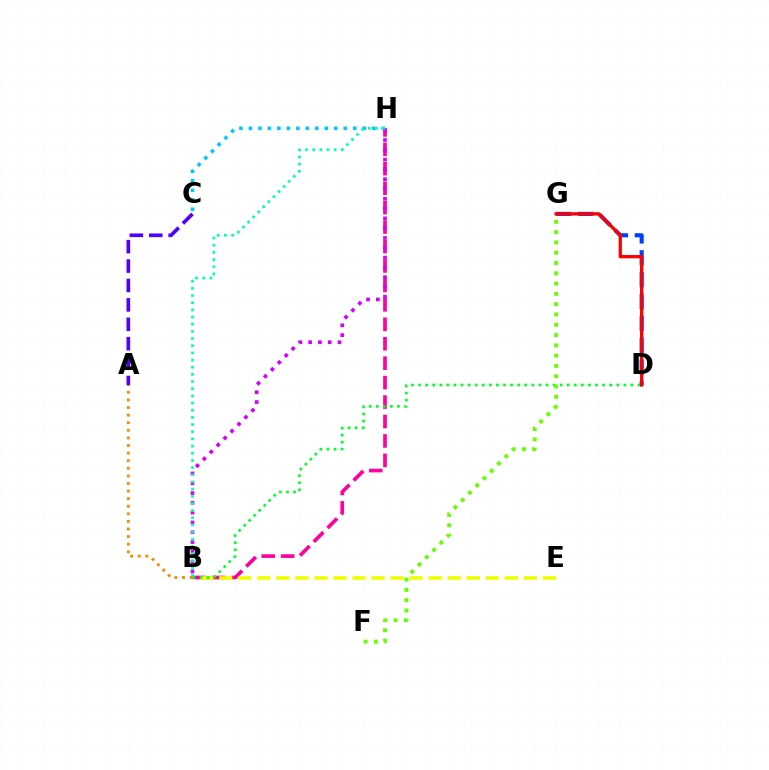{('D', 'G'): [{'color': '#003fff', 'line_style': 'dashed', 'thickness': 2.97}, {'color': '#ff0000', 'line_style': 'solid', 'thickness': 2.37}], ('A', 'C'): [{'color': '#4f00ff', 'line_style': 'dashed', 'thickness': 2.64}], ('A', 'B'): [{'color': '#ff8800', 'line_style': 'dotted', 'thickness': 2.06}], ('B', 'H'): [{'color': '#ff00a0', 'line_style': 'dashed', 'thickness': 2.64}, {'color': '#d600ff', 'line_style': 'dotted', 'thickness': 2.66}, {'color': '#00ffaf', 'line_style': 'dotted', 'thickness': 1.95}], ('B', 'E'): [{'color': '#eeff00', 'line_style': 'dashed', 'thickness': 2.59}], ('B', 'D'): [{'color': '#00ff27', 'line_style': 'dotted', 'thickness': 1.92}], ('F', 'G'): [{'color': '#66ff00', 'line_style': 'dotted', 'thickness': 2.8}], ('C', 'H'): [{'color': '#00c7ff', 'line_style': 'dotted', 'thickness': 2.58}]}